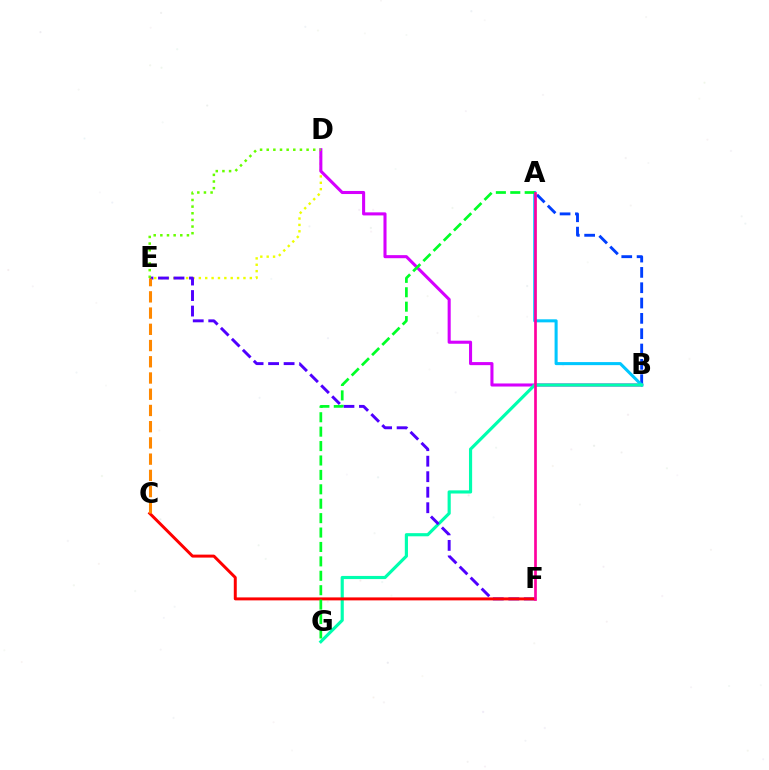{('A', 'B'): [{'color': '#003fff', 'line_style': 'dashed', 'thickness': 2.08}, {'color': '#00c7ff', 'line_style': 'solid', 'thickness': 2.19}], ('D', 'E'): [{'color': '#eeff00', 'line_style': 'dotted', 'thickness': 1.73}, {'color': '#66ff00', 'line_style': 'dotted', 'thickness': 1.81}], ('B', 'D'): [{'color': '#d600ff', 'line_style': 'solid', 'thickness': 2.21}], ('B', 'G'): [{'color': '#00ffaf', 'line_style': 'solid', 'thickness': 2.27}], ('E', 'F'): [{'color': '#4f00ff', 'line_style': 'dashed', 'thickness': 2.11}], ('C', 'F'): [{'color': '#ff0000', 'line_style': 'solid', 'thickness': 2.14}], ('C', 'E'): [{'color': '#ff8800', 'line_style': 'dashed', 'thickness': 2.2}], ('A', 'G'): [{'color': '#00ff27', 'line_style': 'dashed', 'thickness': 1.96}], ('A', 'F'): [{'color': '#ff00a0', 'line_style': 'solid', 'thickness': 1.94}]}